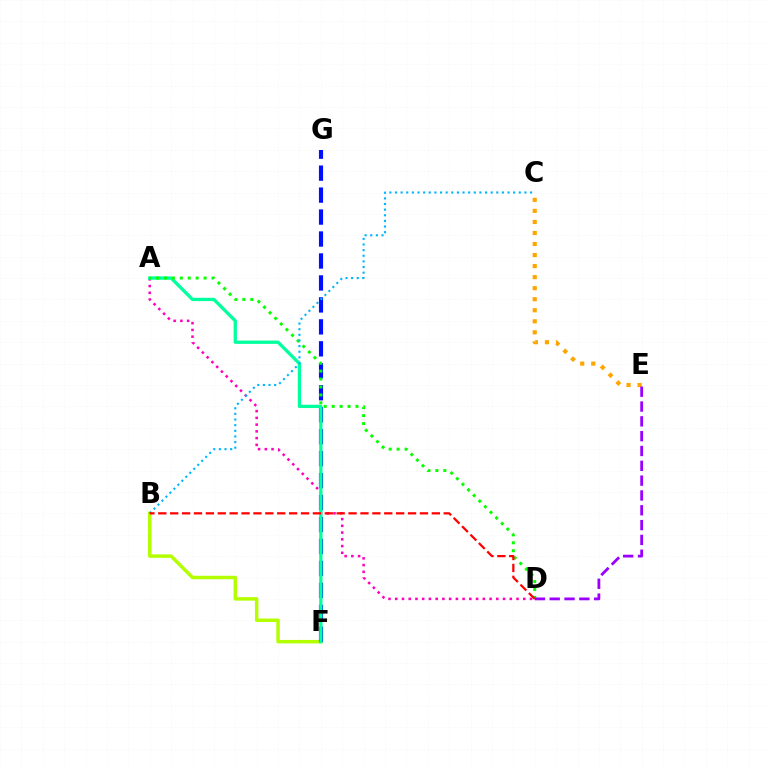{('B', 'F'): [{'color': '#b3ff00', 'line_style': 'solid', 'thickness': 2.5}], ('F', 'G'): [{'color': '#0010ff', 'line_style': 'dashed', 'thickness': 2.98}], ('C', 'E'): [{'color': '#ffa500', 'line_style': 'dotted', 'thickness': 3.0}], ('A', 'D'): [{'color': '#ff00bd', 'line_style': 'dotted', 'thickness': 1.83}, {'color': '#08ff00', 'line_style': 'dotted', 'thickness': 2.16}], ('A', 'F'): [{'color': '#00ff9d', 'line_style': 'solid', 'thickness': 2.37}], ('B', 'C'): [{'color': '#00b5ff', 'line_style': 'dotted', 'thickness': 1.53}], ('D', 'E'): [{'color': '#9b00ff', 'line_style': 'dashed', 'thickness': 2.01}], ('B', 'D'): [{'color': '#ff0000', 'line_style': 'dashed', 'thickness': 1.62}]}